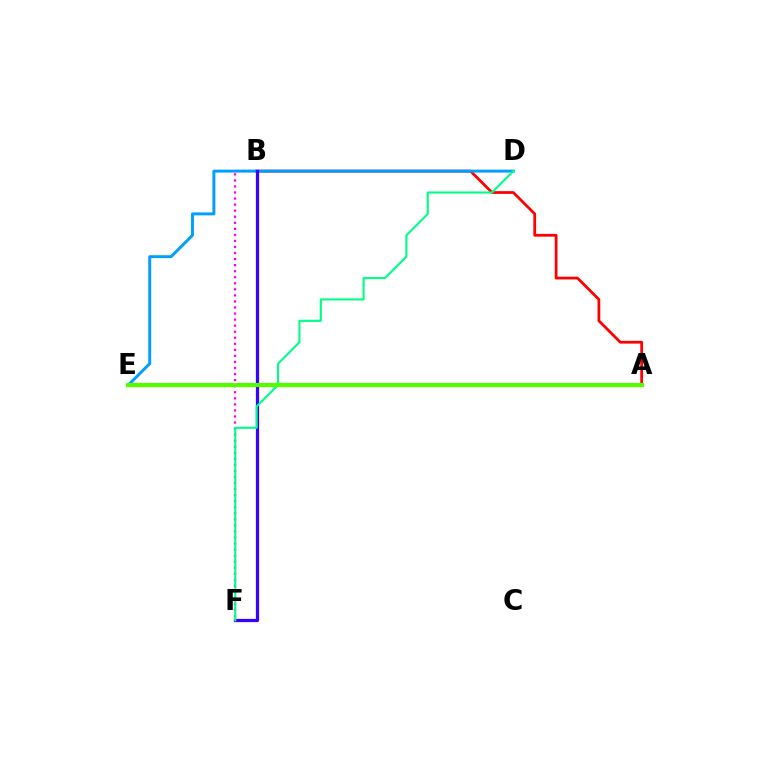{('B', 'F'): [{'color': '#ff00ed', 'line_style': 'dotted', 'thickness': 1.64}, {'color': '#3700ff', 'line_style': 'solid', 'thickness': 2.33}], ('A', 'E'): [{'color': '#ffd500', 'line_style': 'solid', 'thickness': 2.38}, {'color': '#4fff00', 'line_style': 'solid', 'thickness': 2.97}], ('A', 'B'): [{'color': '#ff0000', 'line_style': 'solid', 'thickness': 1.99}], ('D', 'E'): [{'color': '#009eff', 'line_style': 'solid', 'thickness': 2.11}], ('D', 'F'): [{'color': '#00ff86', 'line_style': 'solid', 'thickness': 1.52}]}